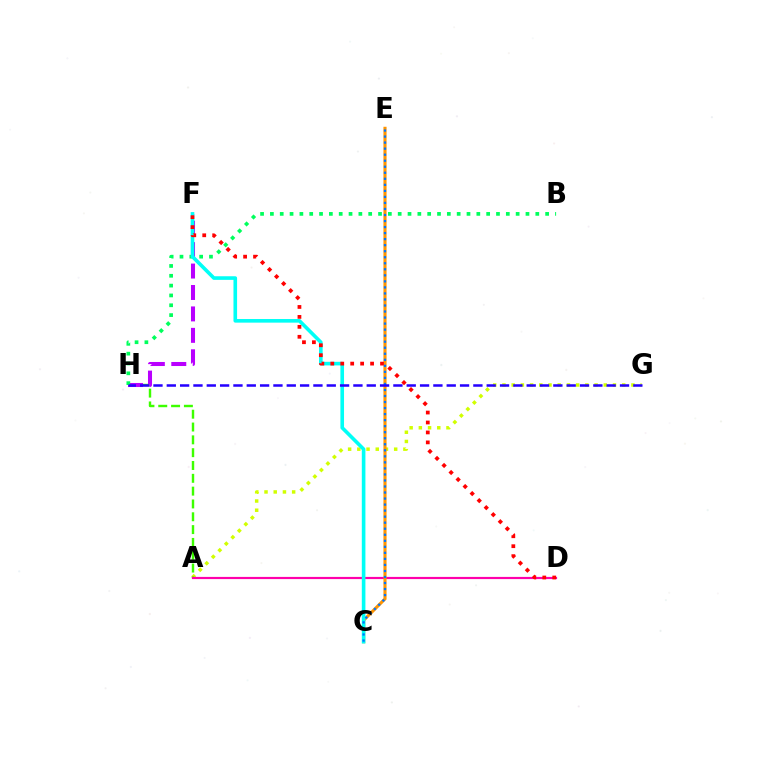{('A', 'G'): [{'color': '#d1ff00', 'line_style': 'dotted', 'thickness': 2.5}], ('A', 'H'): [{'color': '#3dff00', 'line_style': 'dashed', 'thickness': 1.74}], ('A', 'D'): [{'color': '#ff00ac', 'line_style': 'solid', 'thickness': 1.57}], ('F', 'H'): [{'color': '#b900ff', 'line_style': 'dashed', 'thickness': 2.91}], ('B', 'H'): [{'color': '#00ff5c', 'line_style': 'dotted', 'thickness': 2.67}], ('C', 'E'): [{'color': '#ff9400', 'line_style': 'solid', 'thickness': 2.25}, {'color': '#0074ff', 'line_style': 'dotted', 'thickness': 1.64}], ('C', 'F'): [{'color': '#00fff6', 'line_style': 'solid', 'thickness': 2.6}], ('D', 'F'): [{'color': '#ff0000', 'line_style': 'dotted', 'thickness': 2.7}], ('G', 'H'): [{'color': '#2500ff', 'line_style': 'dashed', 'thickness': 1.81}]}